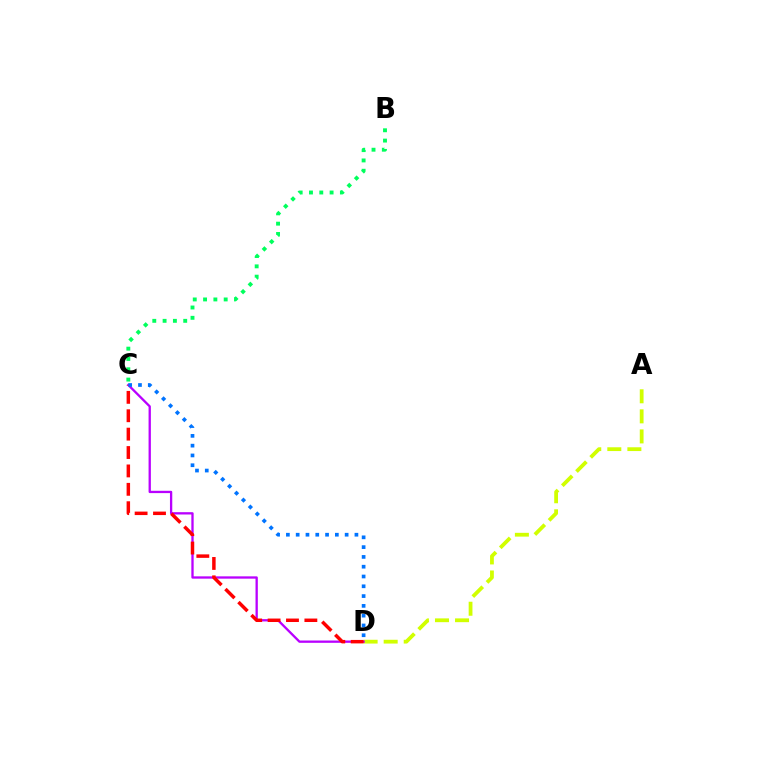{('A', 'D'): [{'color': '#d1ff00', 'line_style': 'dashed', 'thickness': 2.72}], ('C', 'D'): [{'color': '#b900ff', 'line_style': 'solid', 'thickness': 1.66}, {'color': '#ff0000', 'line_style': 'dashed', 'thickness': 2.5}, {'color': '#0074ff', 'line_style': 'dotted', 'thickness': 2.66}], ('B', 'C'): [{'color': '#00ff5c', 'line_style': 'dotted', 'thickness': 2.8}]}